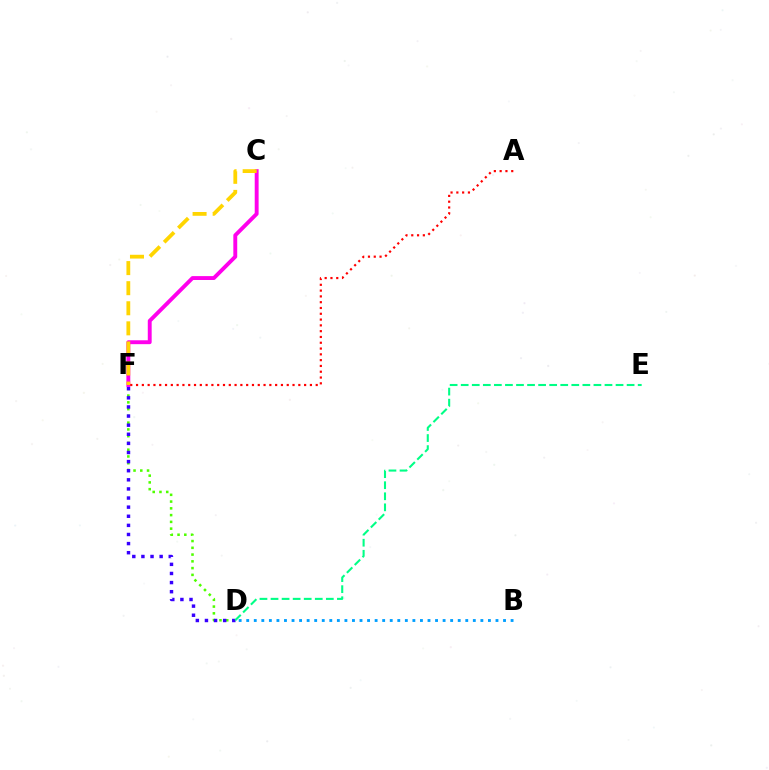{('B', 'D'): [{'color': '#009eff', 'line_style': 'dotted', 'thickness': 2.05}], ('D', 'F'): [{'color': '#4fff00', 'line_style': 'dotted', 'thickness': 1.84}, {'color': '#3700ff', 'line_style': 'dotted', 'thickness': 2.48}], ('C', 'F'): [{'color': '#ff00ed', 'line_style': 'solid', 'thickness': 2.8}, {'color': '#ffd500', 'line_style': 'dashed', 'thickness': 2.73}], ('D', 'E'): [{'color': '#00ff86', 'line_style': 'dashed', 'thickness': 1.5}], ('A', 'F'): [{'color': '#ff0000', 'line_style': 'dotted', 'thickness': 1.57}]}